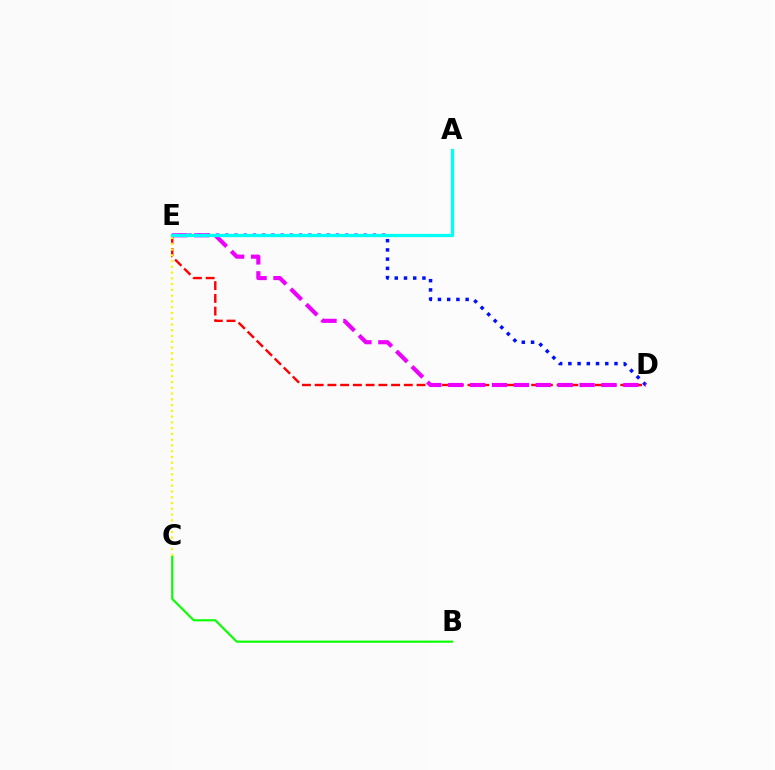{('B', 'C'): [{'color': '#08ff00', 'line_style': 'solid', 'thickness': 1.54}], ('D', 'E'): [{'color': '#0010ff', 'line_style': 'dotted', 'thickness': 2.51}, {'color': '#ff0000', 'line_style': 'dashed', 'thickness': 1.73}, {'color': '#ee00ff', 'line_style': 'dashed', 'thickness': 2.97}], ('C', 'E'): [{'color': '#fcf500', 'line_style': 'dotted', 'thickness': 1.57}], ('A', 'E'): [{'color': '#00fff6', 'line_style': 'solid', 'thickness': 2.36}]}